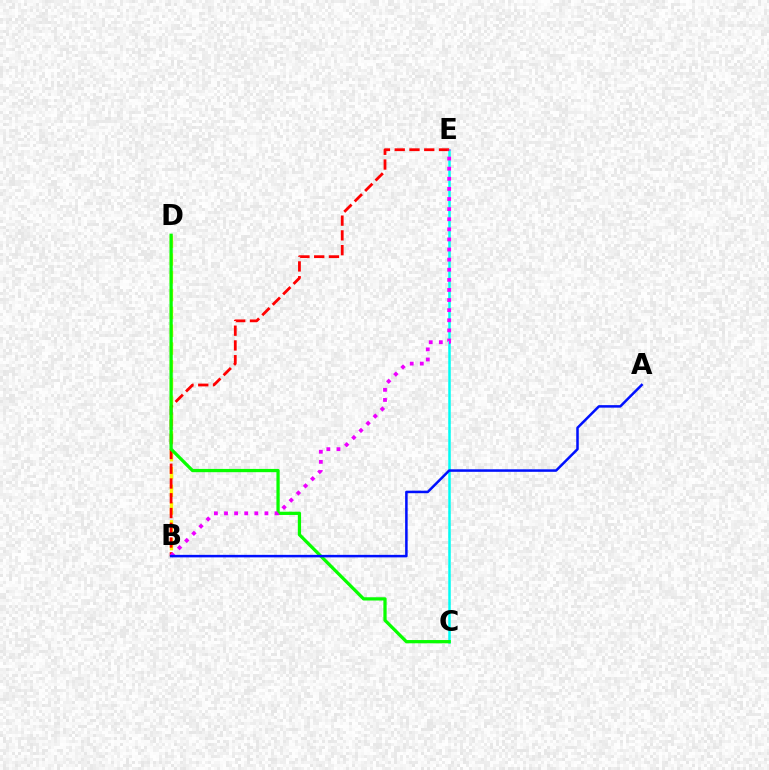{('B', 'D'): [{'color': '#fcf500', 'line_style': 'dashed', 'thickness': 2.42}], ('C', 'E'): [{'color': '#00fff6', 'line_style': 'solid', 'thickness': 1.8}], ('B', 'E'): [{'color': '#ff0000', 'line_style': 'dashed', 'thickness': 2.01}, {'color': '#ee00ff', 'line_style': 'dotted', 'thickness': 2.74}], ('C', 'D'): [{'color': '#08ff00', 'line_style': 'solid', 'thickness': 2.34}], ('A', 'B'): [{'color': '#0010ff', 'line_style': 'solid', 'thickness': 1.81}]}